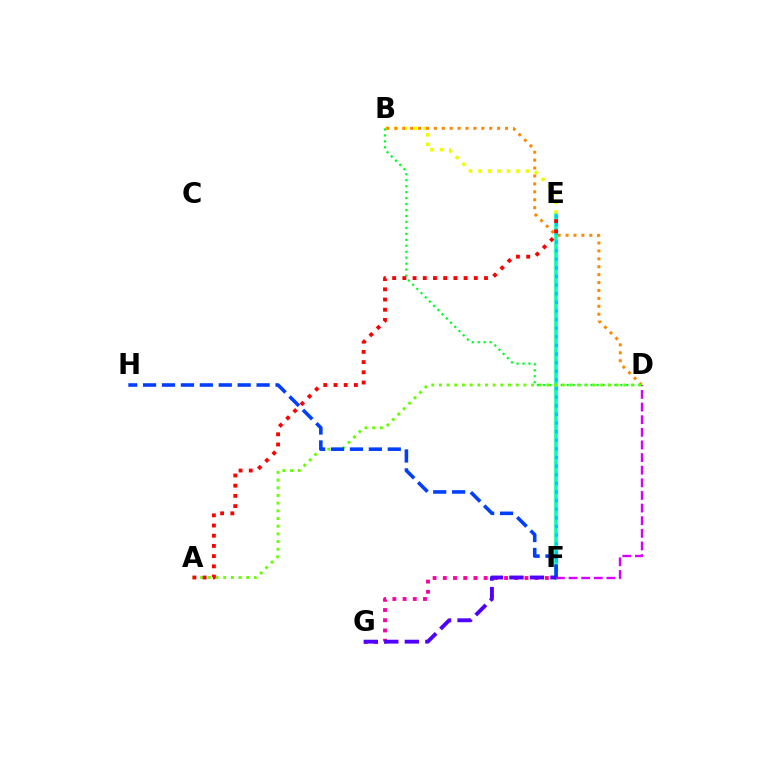{('E', 'F'): [{'color': '#00ffaf', 'line_style': 'solid', 'thickness': 2.55}, {'color': '#00c7ff', 'line_style': 'dotted', 'thickness': 2.34}], ('B', 'E'): [{'color': '#eeff00', 'line_style': 'dotted', 'thickness': 2.58}], ('B', 'D'): [{'color': '#00ff27', 'line_style': 'dotted', 'thickness': 1.62}, {'color': '#ff8800', 'line_style': 'dotted', 'thickness': 2.15}], ('F', 'G'): [{'color': '#ff00a0', 'line_style': 'dotted', 'thickness': 2.77}, {'color': '#4f00ff', 'line_style': 'dashed', 'thickness': 2.79}], ('D', 'F'): [{'color': '#d600ff', 'line_style': 'dashed', 'thickness': 1.72}], ('A', 'D'): [{'color': '#66ff00', 'line_style': 'dotted', 'thickness': 2.09}], ('F', 'H'): [{'color': '#003fff', 'line_style': 'dashed', 'thickness': 2.57}], ('A', 'E'): [{'color': '#ff0000', 'line_style': 'dotted', 'thickness': 2.77}]}